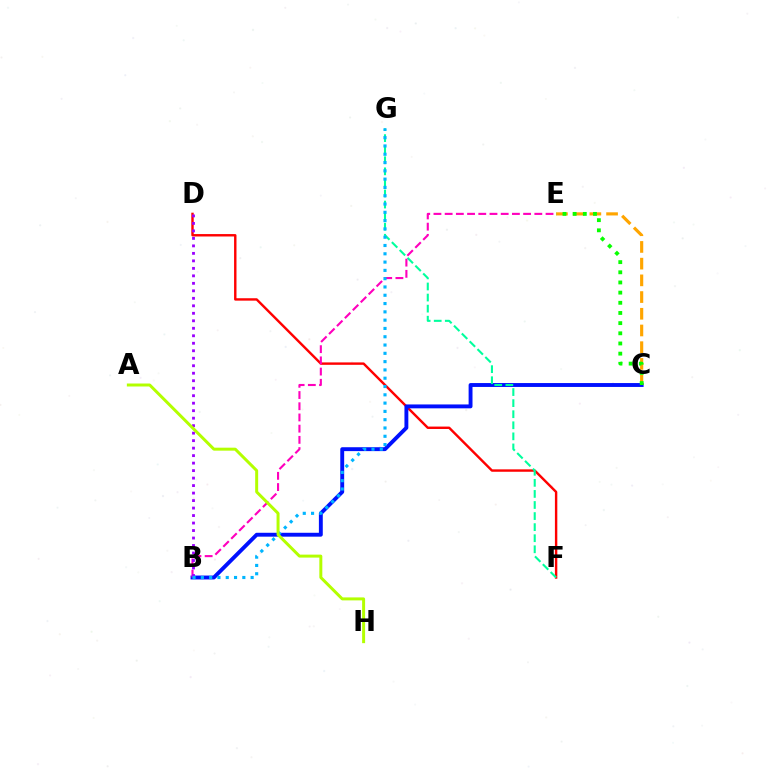{('D', 'F'): [{'color': '#ff0000', 'line_style': 'solid', 'thickness': 1.74}], ('B', 'C'): [{'color': '#0010ff', 'line_style': 'solid', 'thickness': 2.8}], ('C', 'E'): [{'color': '#ffa500', 'line_style': 'dashed', 'thickness': 2.27}, {'color': '#08ff00', 'line_style': 'dotted', 'thickness': 2.76}], ('F', 'G'): [{'color': '#00ff9d', 'line_style': 'dashed', 'thickness': 1.5}], ('B', 'E'): [{'color': '#ff00bd', 'line_style': 'dashed', 'thickness': 1.52}], ('B', 'D'): [{'color': '#9b00ff', 'line_style': 'dotted', 'thickness': 2.04}], ('B', 'G'): [{'color': '#00b5ff', 'line_style': 'dotted', 'thickness': 2.25}], ('A', 'H'): [{'color': '#b3ff00', 'line_style': 'solid', 'thickness': 2.14}]}